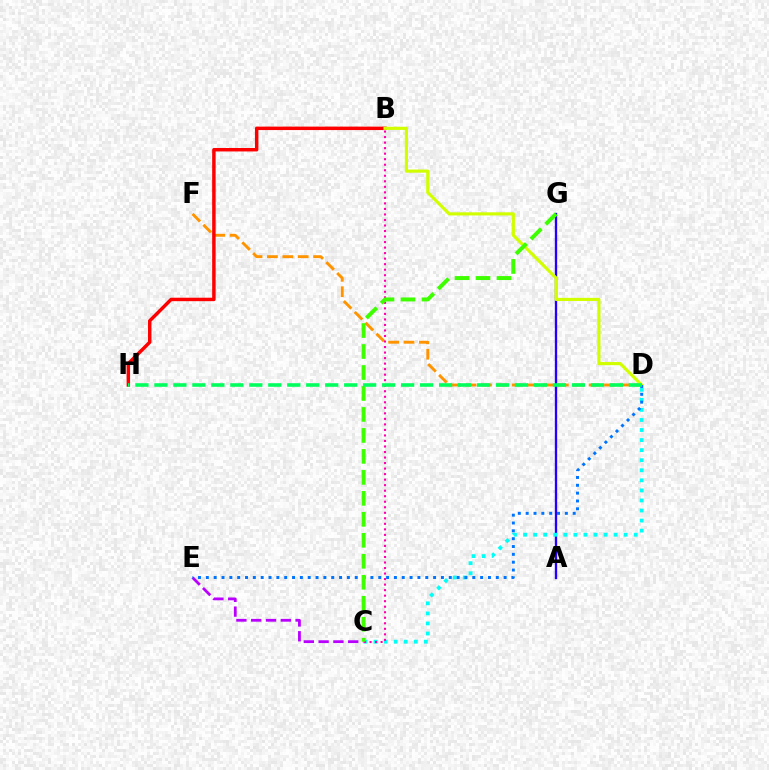{('D', 'F'): [{'color': '#ff9400', 'line_style': 'dashed', 'thickness': 2.09}], ('B', 'H'): [{'color': '#ff0000', 'line_style': 'solid', 'thickness': 2.49}], ('C', 'E'): [{'color': '#b900ff', 'line_style': 'dashed', 'thickness': 2.01}], ('A', 'G'): [{'color': '#2500ff', 'line_style': 'solid', 'thickness': 1.68}], ('B', 'D'): [{'color': '#d1ff00', 'line_style': 'solid', 'thickness': 2.27}], ('C', 'D'): [{'color': '#00fff6', 'line_style': 'dotted', 'thickness': 2.73}], ('B', 'C'): [{'color': '#ff00ac', 'line_style': 'dotted', 'thickness': 1.5}], ('D', 'E'): [{'color': '#0074ff', 'line_style': 'dotted', 'thickness': 2.13}], ('C', 'G'): [{'color': '#3dff00', 'line_style': 'dashed', 'thickness': 2.85}], ('D', 'H'): [{'color': '#00ff5c', 'line_style': 'dashed', 'thickness': 2.58}]}